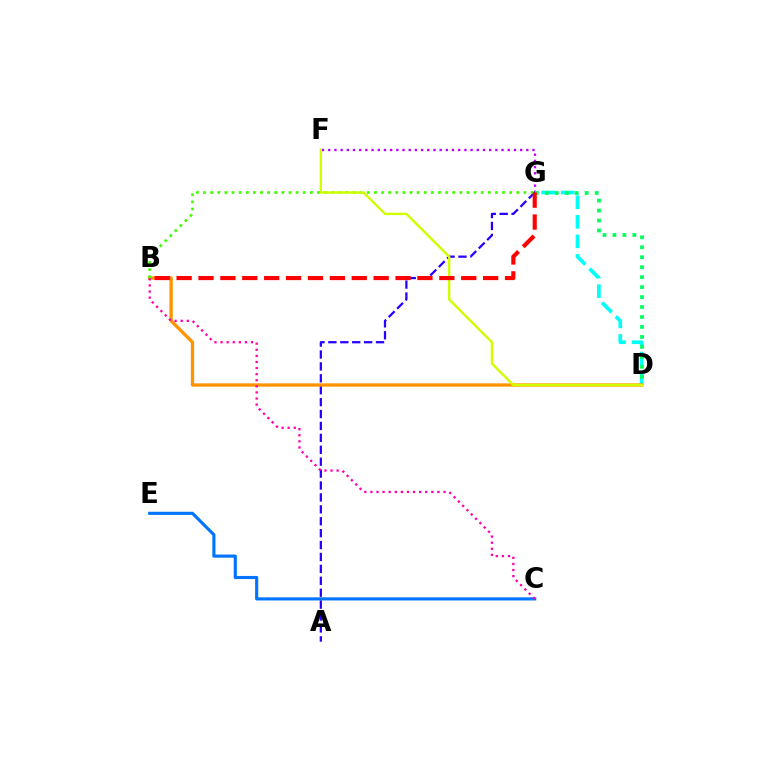{('D', 'G'): [{'color': '#00fff6', 'line_style': 'dashed', 'thickness': 2.66}, {'color': '#00ff5c', 'line_style': 'dotted', 'thickness': 2.71}], ('F', 'G'): [{'color': '#b900ff', 'line_style': 'dotted', 'thickness': 1.68}], ('C', 'E'): [{'color': '#0074ff', 'line_style': 'solid', 'thickness': 2.25}], ('A', 'G'): [{'color': '#2500ff', 'line_style': 'dashed', 'thickness': 1.62}], ('B', 'D'): [{'color': '#ff9400', 'line_style': 'solid', 'thickness': 2.39}], ('B', 'G'): [{'color': '#3dff00', 'line_style': 'dotted', 'thickness': 1.93}, {'color': '#ff0000', 'line_style': 'dashed', 'thickness': 2.97}], ('D', 'F'): [{'color': '#d1ff00', 'line_style': 'solid', 'thickness': 1.74}], ('B', 'C'): [{'color': '#ff00ac', 'line_style': 'dotted', 'thickness': 1.66}]}